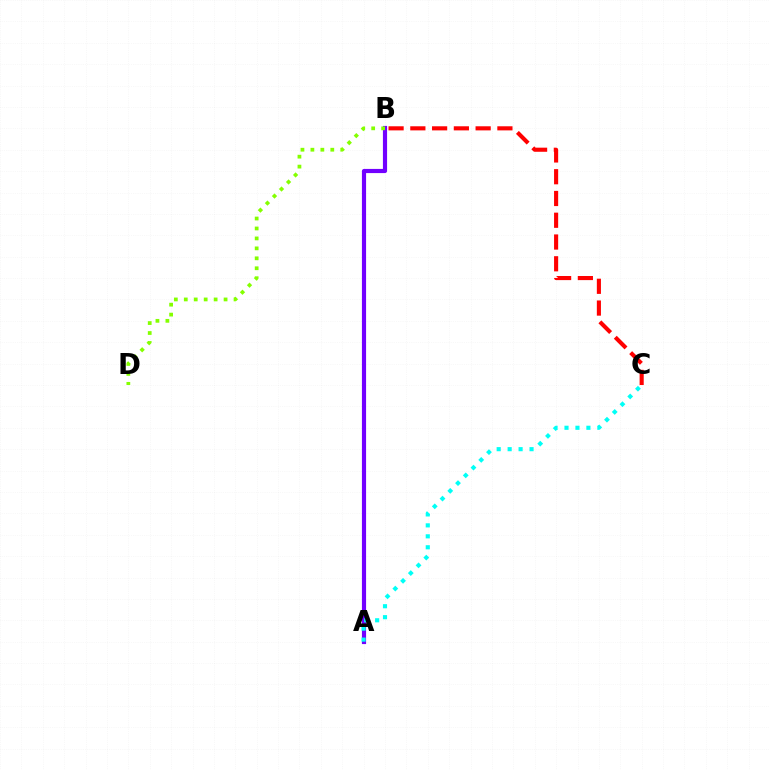{('A', 'B'): [{'color': '#7200ff', 'line_style': 'solid', 'thickness': 3.0}], ('B', 'C'): [{'color': '#ff0000', 'line_style': 'dashed', 'thickness': 2.96}], ('B', 'D'): [{'color': '#84ff00', 'line_style': 'dotted', 'thickness': 2.7}], ('A', 'C'): [{'color': '#00fff6', 'line_style': 'dotted', 'thickness': 2.98}]}